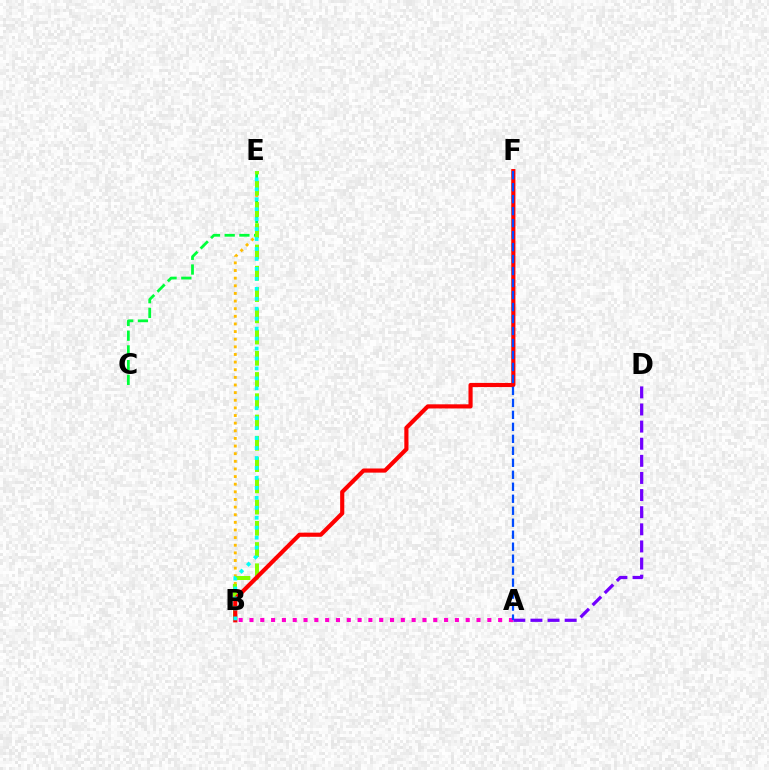{('B', 'E'): [{'color': '#ffbd00', 'line_style': 'dotted', 'thickness': 2.07}, {'color': '#84ff00', 'line_style': 'dashed', 'thickness': 2.89}, {'color': '#00fff6', 'line_style': 'dotted', 'thickness': 2.7}], ('C', 'E'): [{'color': '#00ff39', 'line_style': 'dashed', 'thickness': 2.0}], ('B', 'F'): [{'color': '#ff0000', 'line_style': 'solid', 'thickness': 2.98}], ('A', 'D'): [{'color': '#7200ff', 'line_style': 'dashed', 'thickness': 2.33}], ('A', 'B'): [{'color': '#ff00cf', 'line_style': 'dotted', 'thickness': 2.94}], ('A', 'F'): [{'color': '#004bff', 'line_style': 'dashed', 'thickness': 1.63}]}